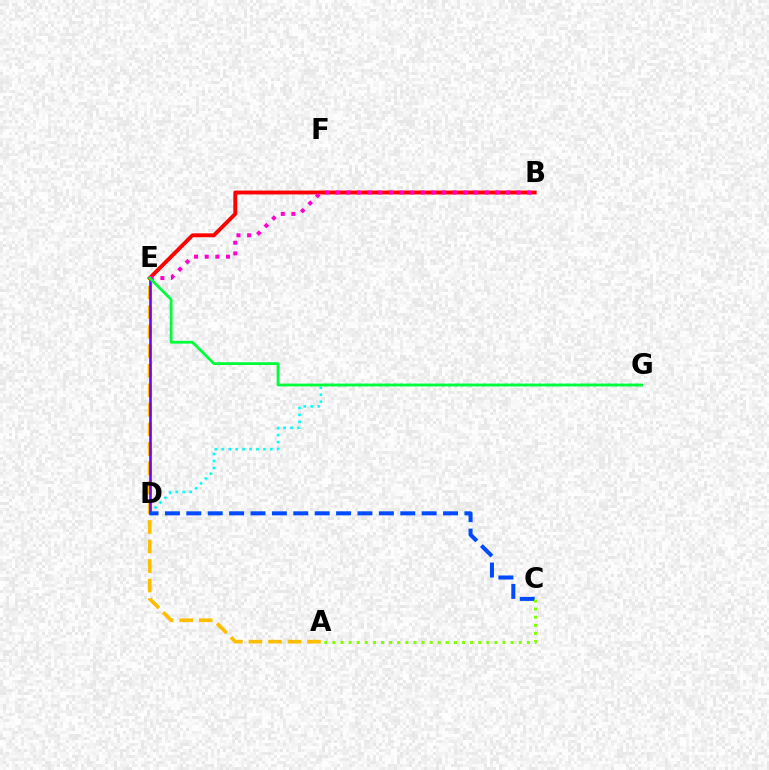{('A', 'E'): [{'color': '#ffbd00', 'line_style': 'dashed', 'thickness': 2.65}], ('D', 'G'): [{'color': '#00fff6', 'line_style': 'dotted', 'thickness': 1.88}], ('D', 'E'): [{'color': '#7200ff', 'line_style': 'solid', 'thickness': 1.89}], ('C', 'D'): [{'color': '#004bff', 'line_style': 'dashed', 'thickness': 2.91}], ('B', 'E'): [{'color': '#ff0000', 'line_style': 'solid', 'thickness': 2.79}, {'color': '#ff00cf', 'line_style': 'dotted', 'thickness': 2.89}], ('A', 'C'): [{'color': '#84ff00', 'line_style': 'dotted', 'thickness': 2.2}], ('E', 'G'): [{'color': '#00ff39', 'line_style': 'solid', 'thickness': 2.01}]}